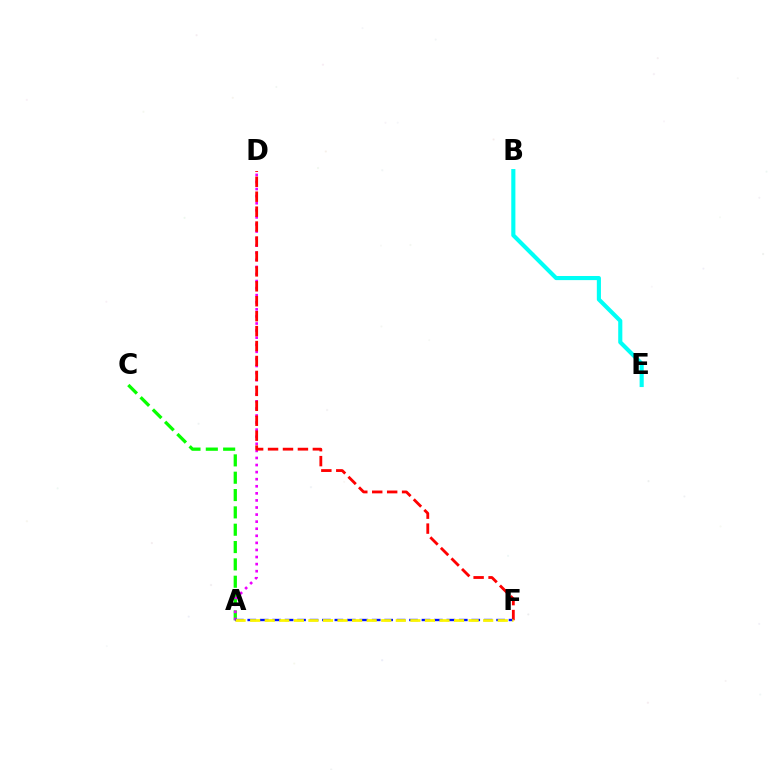{('A', 'C'): [{'color': '#08ff00', 'line_style': 'dashed', 'thickness': 2.36}], ('A', 'D'): [{'color': '#ee00ff', 'line_style': 'dotted', 'thickness': 1.92}], ('B', 'E'): [{'color': '#00fff6', 'line_style': 'solid', 'thickness': 2.97}], ('D', 'F'): [{'color': '#ff0000', 'line_style': 'dashed', 'thickness': 2.03}], ('A', 'F'): [{'color': '#0010ff', 'line_style': 'dashed', 'thickness': 1.69}, {'color': '#fcf500', 'line_style': 'dashed', 'thickness': 1.98}]}